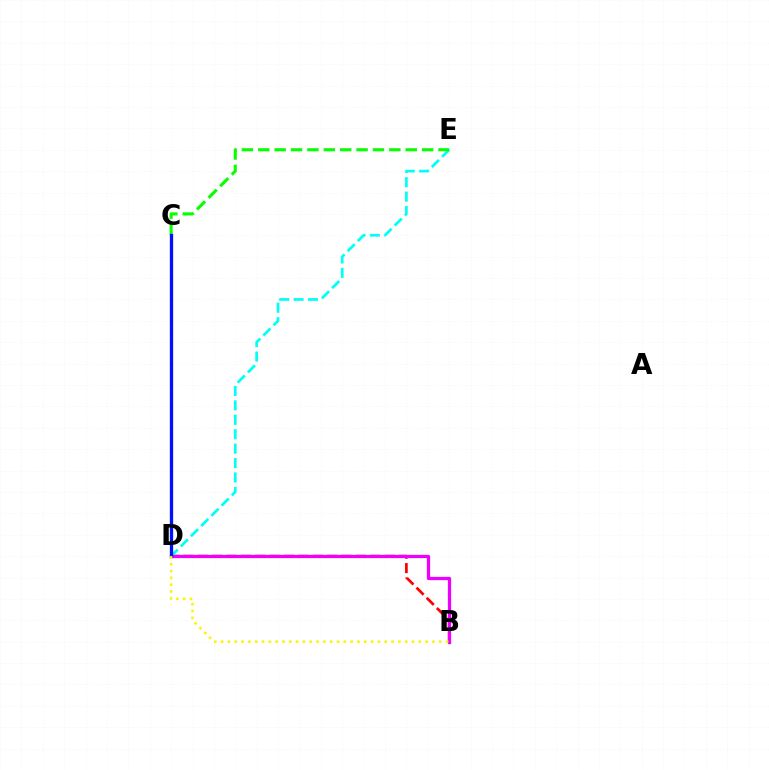{('B', 'D'): [{'color': '#ff0000', 'line_style': 'dashed', 'thickness': 1.95}, {'color': '#ee00ff', 'line_style': 'solid', 'thickness': 2.34}, {'color': '#fcf500', 'line_style': 'dotted', 'thickness': 1.85}], ('D', 'E'): [{'color': '#00fff6', 'line_style': 'dashed', 'thickness': 1.96}], ('C', 'E'): [{'color': '#08ff00', 'line_style': 'dashed', 'thickness': 2.23}], ('C', 'D'): [{'color': '#0010ff', 'line_style': 'solid', 'thickness': 2.37}]}